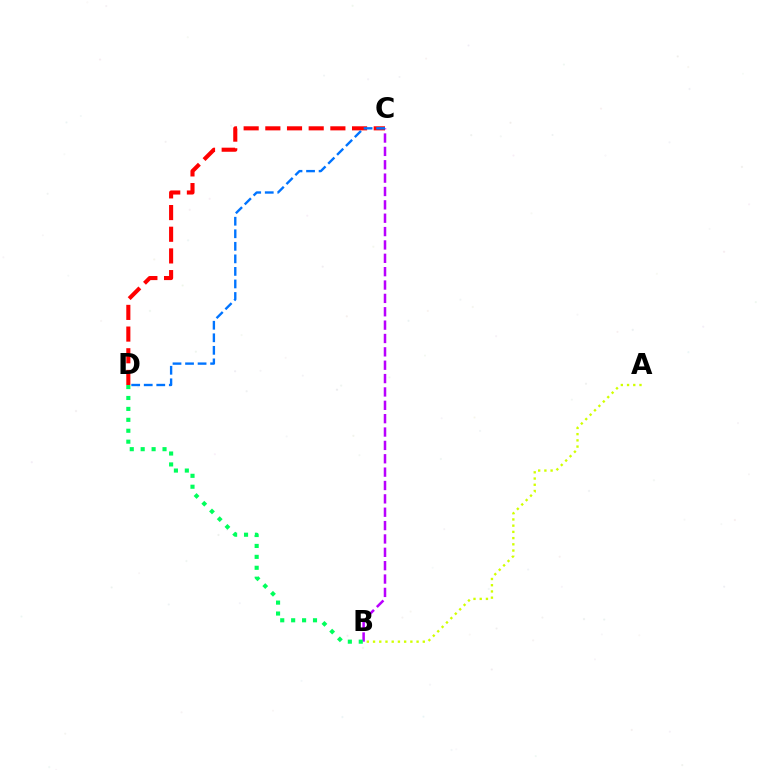{('B', 'C'): [{'color': '#b900ff', 'line_style': 'dashed', 'thickness': 1.82}], ('C', 'D'): [{'color': '#ff0000', 'line_style': 'dashed', 'thickness': 2.95}, {'color': '#0074ff', 'line_style': 'dashed', 'thickness': 1.7}], ('B', 'D'): [{'color': '#00ff5c', 'line_style': 'dotted', 'thickness': 2.97}], ('A', 'B'): [{'color': '#d1ff00', 'line_style': 'dotted', 'thickness': 1.69}]}